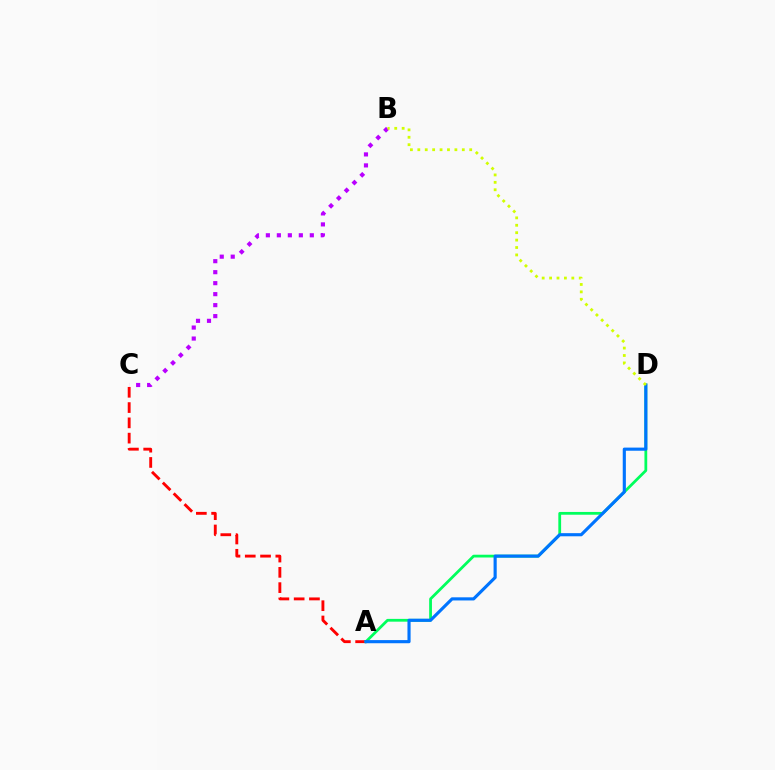{('A', 'C'): [{'color': '#ff0000', 'line_style': 'dashed', 'thickness': 2.08}], ('B', 'C'): [{'color': '#b900ff', 'line_style': 'dotted', 'thickness': 2.99}], ('A', 'D'): [{'color': '#00ff5c', 'line_style': 'solid', 'thickness': 2.0}, {'color': '#0074ff', 'line_style': 'solid', 'thickness': 2.26}], ('B', 'D'): [{'color': '#d1ff00', 'line_style': 'dotted', 'thickness': 2.01}]}